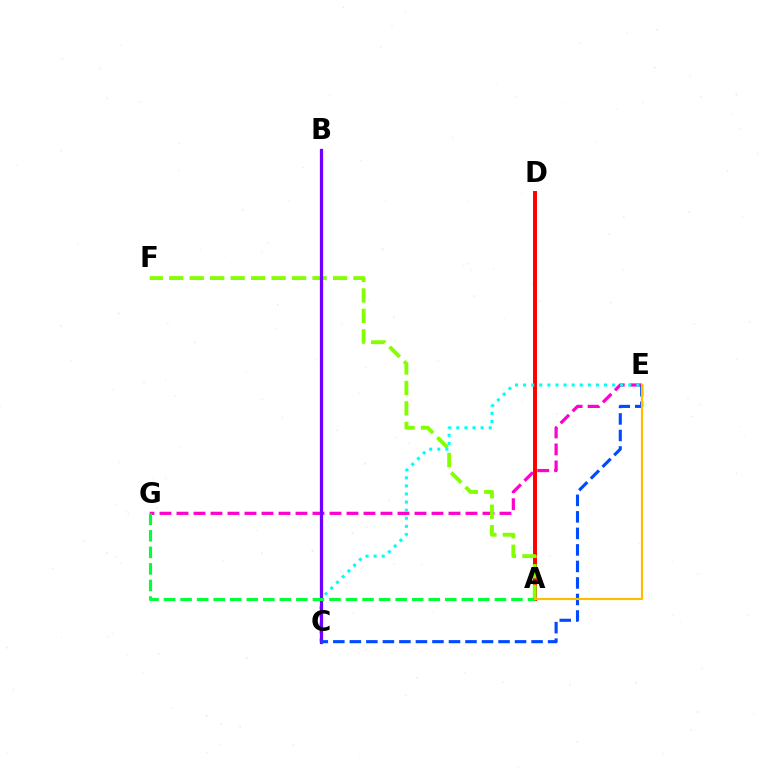{('E', 'G'): [{'color': '#ff00cf', 'line_style': 'dashed', 'thickness': 2.31}], ('A', 'D'): [{'color': '#ff0000', 'line_style': 'solid', 'thickness': 2.84}], ('A', 'F'): [{'color': '#84ff00', 'line_style': 'dashed', 'thickness': 2.78}], ('C', 'E'): [{'color': '#00fff6', 'line_style': 'dotted', 'thickness': 2.2}, {'color': '#004bff', 'line_style': 'dashed', 'thickness': 2.24}], ('B', 'C'): [{'color': '#7200ff', 'line_style': 'solid', 'thickness': 2.33}], ('A', 'G'): [{'color': '#00ff39', 'line_style': 'dashed', 'thickness': 2.25}], ('A', 'E'): [{'color': '#ffbd00', 'line_style': 'solid', 'thickness': 1.56}]}